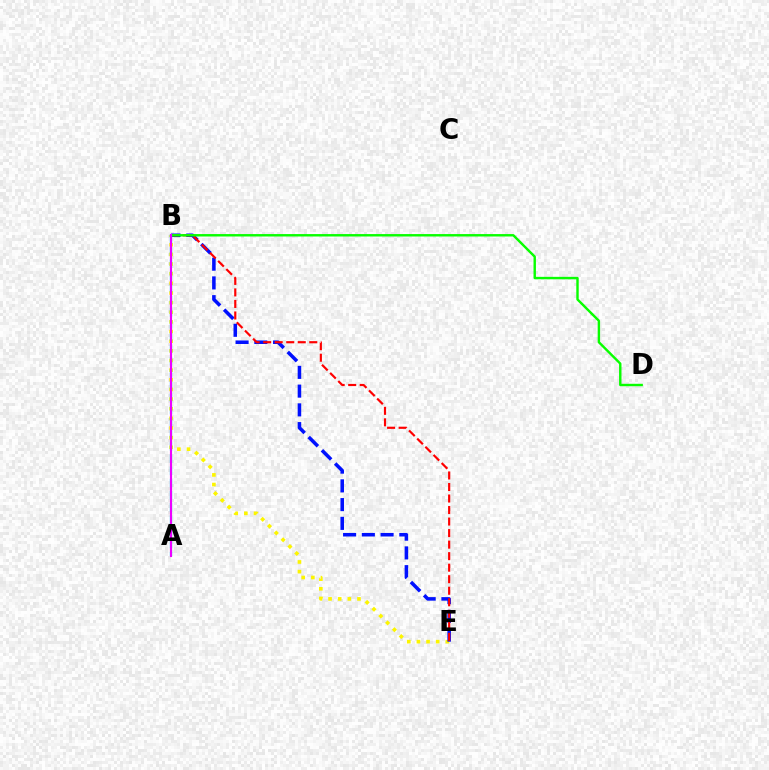{('B', 'E'): [{'color': '#fcf500', 'line_style': 'dotted', 'thickness': 2.62}, {'color': '#0010ff', 'line_style': 'dashed', 'thickness': 2.55}, {'color': '#ff0000', 'line_style': 'dashed', 'thickness': 1.57}], ('B', 'D'): [{'color': '#08ff00', 'line_style': 'solid', 'thickness': 1.74}], ('A', 'B'): [{'color': '#00fff6', 'line_style': 'dashed', 'thickness': 1.66}, {'color': '#ee00ff', 'line_style': 'solid', 'thickness': 1.53}]}